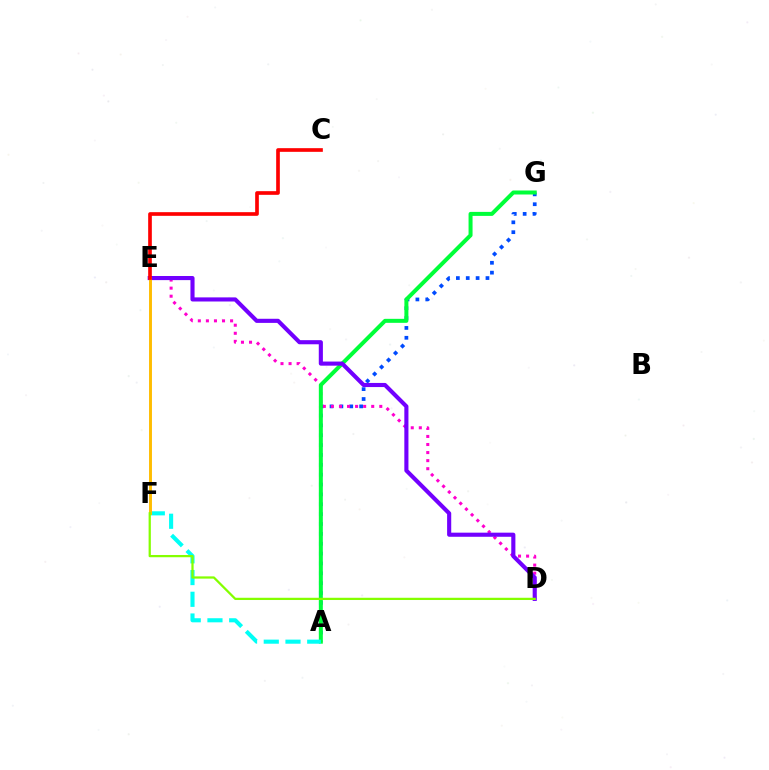{('A', 'G'): [{'color': '#004bff', 'line_style': 'dotted', 'thickness': 2.68}, {'color': '#00ff39', 'line_style': 'solid', 'thickness': 2.88}], ('D', 'E'): [{'color': '#ff00cf', 'line_style': 'dotted', 'thickness': 2.19}, {'color': '#7200ff', 'line_style': 'solid', 'thickness': 2.96}], ('A', 'F'): [{'color': '#00fff6', 'line_style': 'dashed', 'thickness': 2.95}], ('E', 'F'): [{'color': '#ffbd00', 'line_style': 'solid', 'thickness': 2.1}], ('C', 'E'): [{'color': '#ff0000', 'line_style': 'solid', 'thickness': 2.64}], ('D', 'F'): [{'color': '#84ff00', 'line_style': 'solid', 'thickness': 1.62}]}